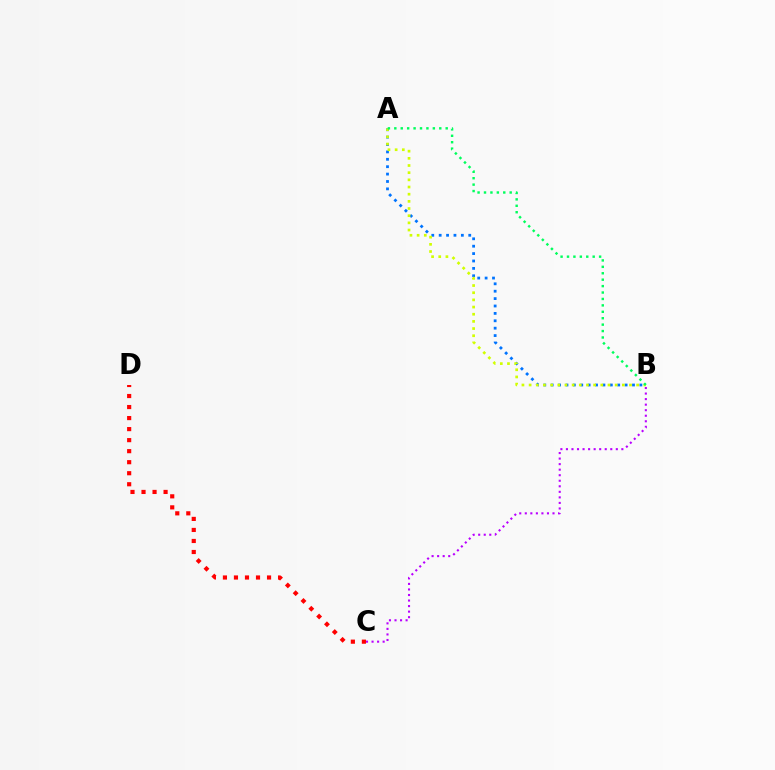{('A', 'B'): [{'color': '#0074ff', 'line_style': 'dotted', 'thickness': 2.01}, {'color': '#d1ff00', 'line_style': 'dotted', 'thickness': 1.95}, {'color': '#00ff5c', 'line_style': 'dotted', 'thickness': 1.74}], ('B', 'C'): [{'color': '#b900ff', 'line_style': 'dotted', 'thickness': 1.51}], ('C', 'D'): [{'color': '#ff0000', 'line_style': 'dotted', 'thickness': 3.0}]}